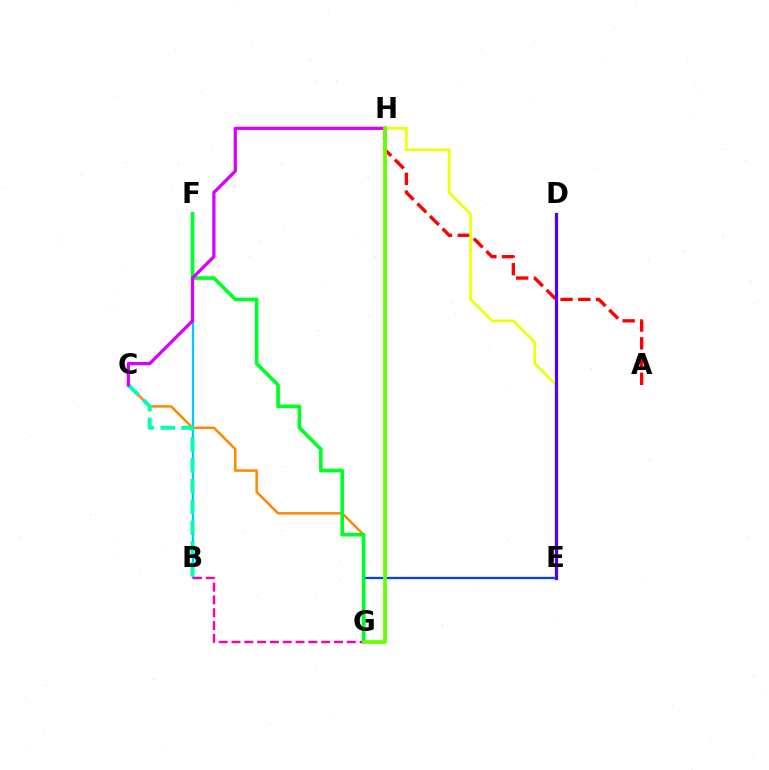{('A', 'H'): [{'color': '#ff0000', 'line_style': 'dashed', 'thickness': 2.41}], ('B', 'F'): [{'color': '#00c7ff', 'line_style': 'solid', 'thickness': 1.6}], ('C', 'G'): [{'color': '#ff8800', 'line_style': 'solid', 'thickness': 1.8}], ('E', 'G'): [{'color': '#003fff', 'line_style': 'solid', 'thickness': 1.64}], ('F', 'G'): [{'color': '#00ff27', 'line_style': 'solid', 'thickness': 2.61}], ('B', 'C'): [{'color': '#00ffaf', 'line_style': 'dashed', 'thickness': 2.82}], ('B', 'G'): [{'color': '#ff00a0', 'line_style': 'dashed', 'thickness': 1.74}], ('C', 'H'): [{'color': '#d600ff', 'line_style': 'solid', 'thickness': 2.33}], ('E', 'H'): [{'color': '#eeff00', 'line_style': 'solid', 'thickness': 1.91}], ('G', 'H'): [{'color': '#66ff00', 'line_style': 'solid', 'thickness': 2.68}], ('D', 'E'): [{'color': '#4f00ff', 'line_style': 'solid', 'thickness': 2.32}]}